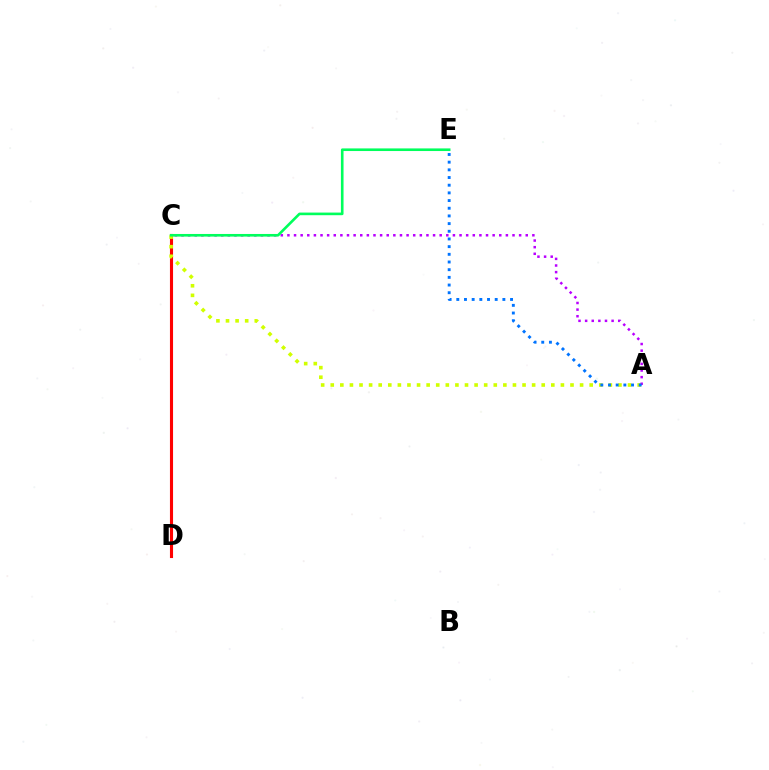{('C', 'D'): [{'color': '#ff0000', 'line_style': 'solid', 'thickness': 2.23}], ('A', 'C'): [{'color': '#d1ff00', 'line_style': 'dotted', 'thickness': 2.61}, {'color': '#b900ff', 'line_style': 'dotted', 'thickness': 1.8}], ('C', 'E'): [{'color': '#00ff5c', 'line_style': 'solid', 'thickness': 1.89}], ('A', 'E'): [{'color': '#0074ff', 'line_style': 'dotted', 'thickness': 2.09}]}